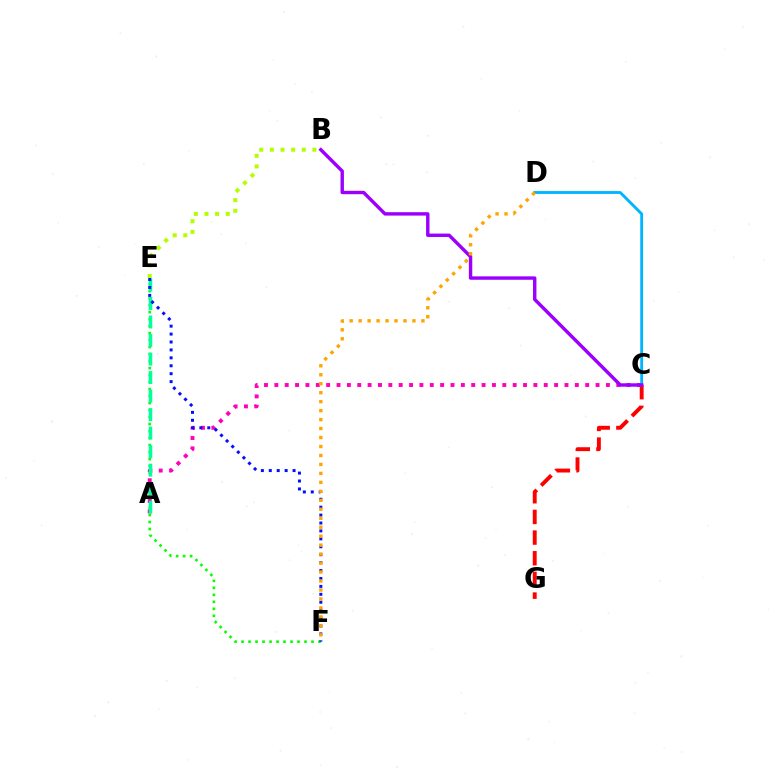{('E', 'F'): [{'color': '#08ff00', 'line_style': 'dotted', 'thickness': 1.9}, {'color': '#0010ff', 'line_style': 'dotted', 'thickness': 2.15}], ('A', 'C'): [{'color': '#ff00bd', 'line_style': 'dotted', 'thickness': 2.82}], ('C', 'G'): [{'color': '#ff0000', 'line_style': 'dashed', 'thickness': 2.81}], ('C', 'D'): [{'color': '#00b5ff', 'line_style': 'solid', 'thickness': 2.05}], ('A', 'E'): [{'color': '#00ff9d', 'line_style': 'dashed', 'thickness': 2.52}], ('B', 'E'): [{'color': '#b3ff00', 'line_style': 'dotted', 'thickness': 2.89}], ('B', 'C'): [{'color': '#9b00ff', 'line_style': 'solid', 'thickness': 2.45}], ('D', 'F'): [{'color': '#ffa500', 'line_style': 'dotted', 'thickness': 2.44}]}